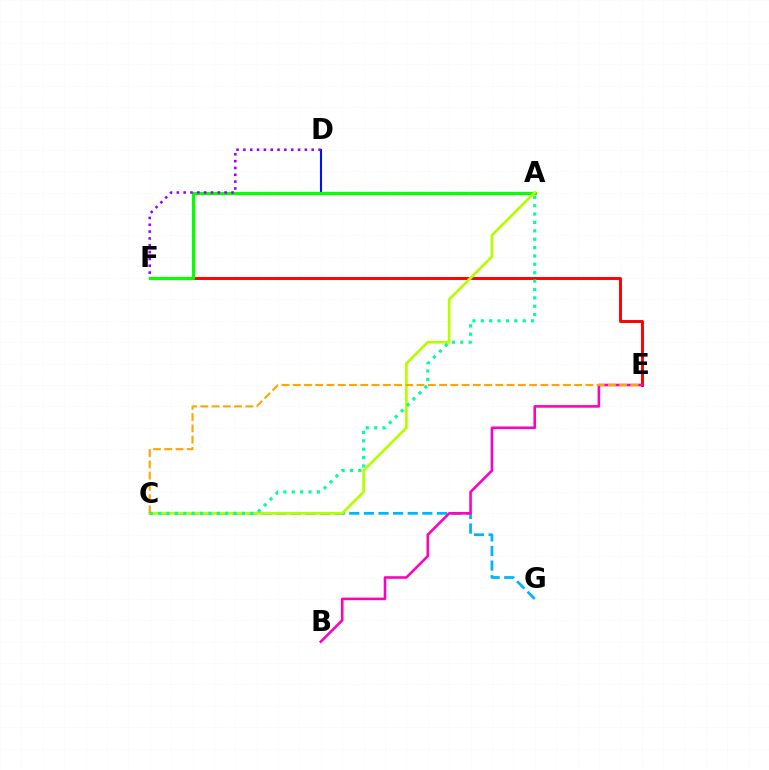{('A', 'D'): [{'color': '#0010ff', 'line_style': 'solid', 'thickness': 1.51}], ('E', 'F'): [{'color': '#ff0000', 'line_style': 'solid', 'thickness': 2.11}], ('A', 'F'): [{'color': '#08ff00', 'line_style': 'solid', 'thickness': 2.28}], ('C', 'G'): [{'color': '#00b5ff', 'line_style': 'dashed', 'thickness': 1.98}], ('A', 'C'): [{'color': '#b3ff00', 'line_style': 'solid', 'thickness': 1.95}, {'color': '#00ff9d', 'line_style': 'dotted', 'thickness': 2.28}], ('B', 'E'): [{'color': '#ff00bd', 'line_style': 'solid', 'thickness': 1.86}], ('D', 'F'): [{'color': '#9b00ff', 'line_style': 'dotted', 'thickness': 1.86}], ('C', 'E'): [{'color': '#ffa500', 'line_style': 'dashed', 'thickness': 1.53}]}